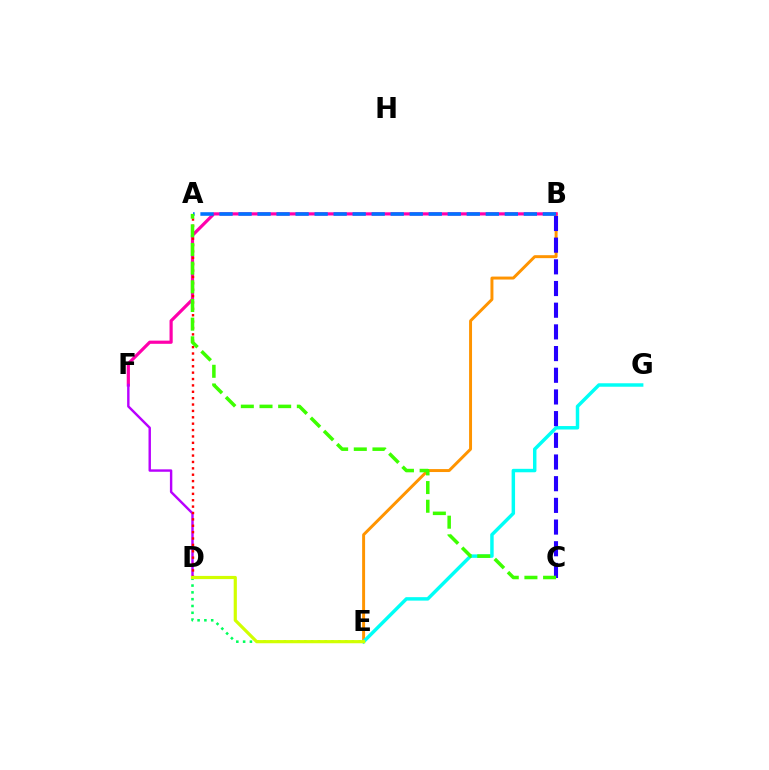{('B', 'E'): [{'color': '#ff9400', 'line_style': 'solid', 'thickness': 2.13}], ('B', 'F'): [{'color': '#ff00ac', 'line_style': 'solid', 'thickness': 2.29}], ('E', 'G'): [{'color': '#00fff6', 'line_style': 'solid', 'thickness': 2.49}], ('D', 'F'): [{'color': '#b900ff', 'line_style': 'solid', 'thickness': 1.74}], ('A', 'D'): [{'color': '#ff0000', 'line_style': 'dotted', 'thickness': 1.73}], ('D', 'E'): [{'color': '#00ff5c', 'line_style': 'dotted', 'thickness': 1.85}, {'color': '#d1ff00', 'line_style': 'solid', 'thickness': 2.29}], ('A', 'B'): [{'color': '#0074ff', 'line_style': 'dashed', 'thickness': 2.58}], ('B', 'C'): [{'color': '#2500ff', 'line_style': 'dashed', 'thickness': 2.95}], ('A', 'C'): [{'color': '#3dff00', 'line_style': 'dashed', 'thickness': 2.54}]}